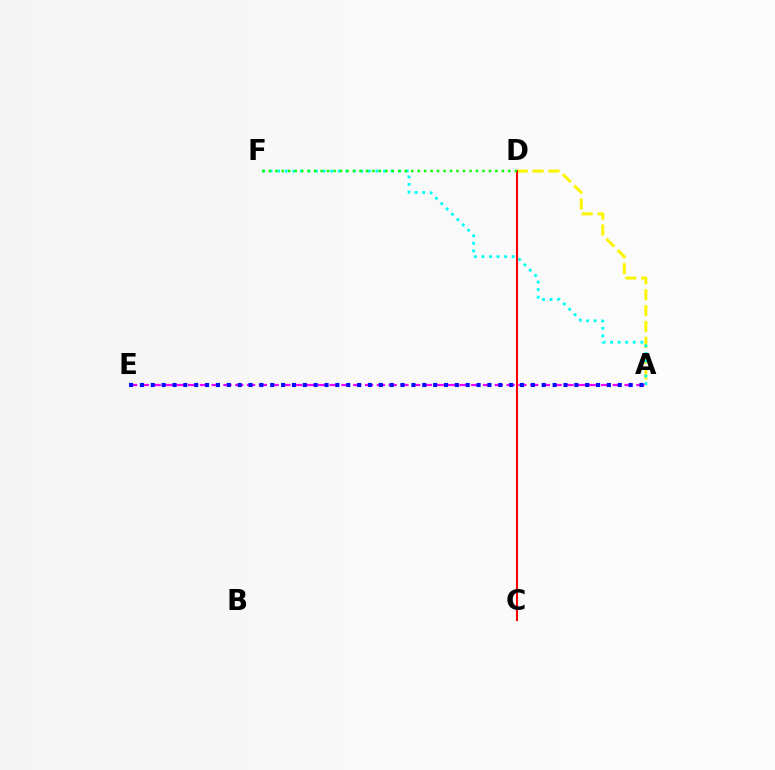{('A', 'D'): [{'color': '#fcf500', 'line_style': 'dashed', 'thickness': 2.16}], ('A', 'F'): [{'color': '#00fff6', 'line_style': 'dotted', 'thickness': 2.05}], ('A', 'E'): [{'color': '#ee00ff', 'line_style': 'dashed', 'thickness': 1.6}, {'color': '#0010ff', 'line_style': 'dotted', 'thickness': 2.95}], ('C', 'D'): [{'color': '#ff0000', 'line_style': 'solid', 'thickness': 1.51}], ('D', 'F'): [{'color': '#08ff00', 'line_style': 'dotted', 'thickness': 1.76}]}